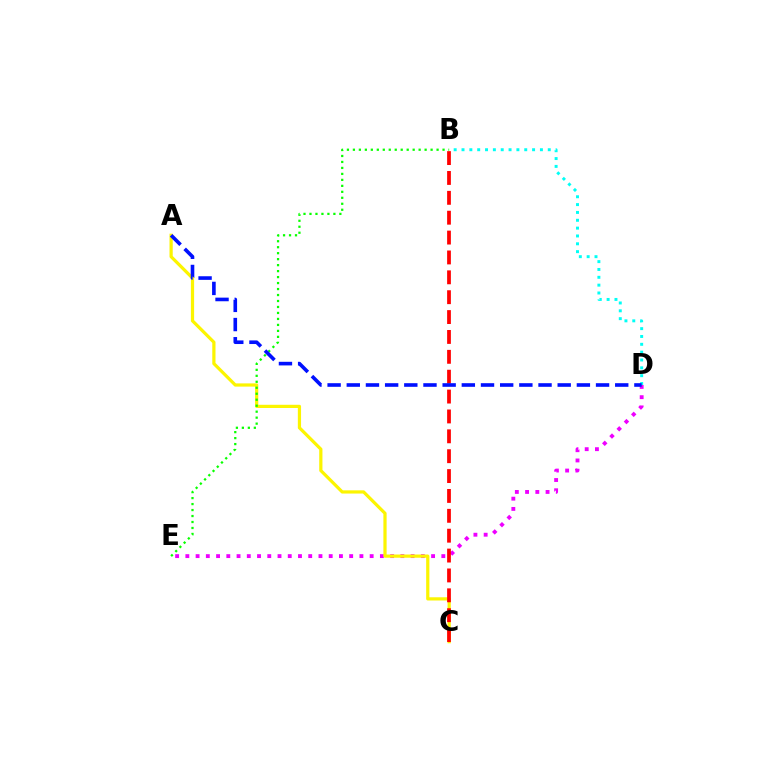{('B', 'D'): [{'color': '#00fff6', 'line_style': 'dotted', 'thickness': 2.13}], ('D', 'E'): [{'color': '#ee00ff', 'line_style': 'dotted', 'thickness': 2.78}], ('A', 'C'): [{'color': '#fcf500', 'line_style': 'solid', 'thickness': 2.32}], ('B', 'C'): [{'color': '#ff0000', 'line_style': 'dashed', 'thickness': 2.7}], ('B', 'E'): [{'color': '#08ff00', 'line_style': 'dotted', 'thickness': 1.62}], ('A', 'D'): [{'color': '#0010ff', 'line_style': 'dashed', 'thickness': 2.6}]}